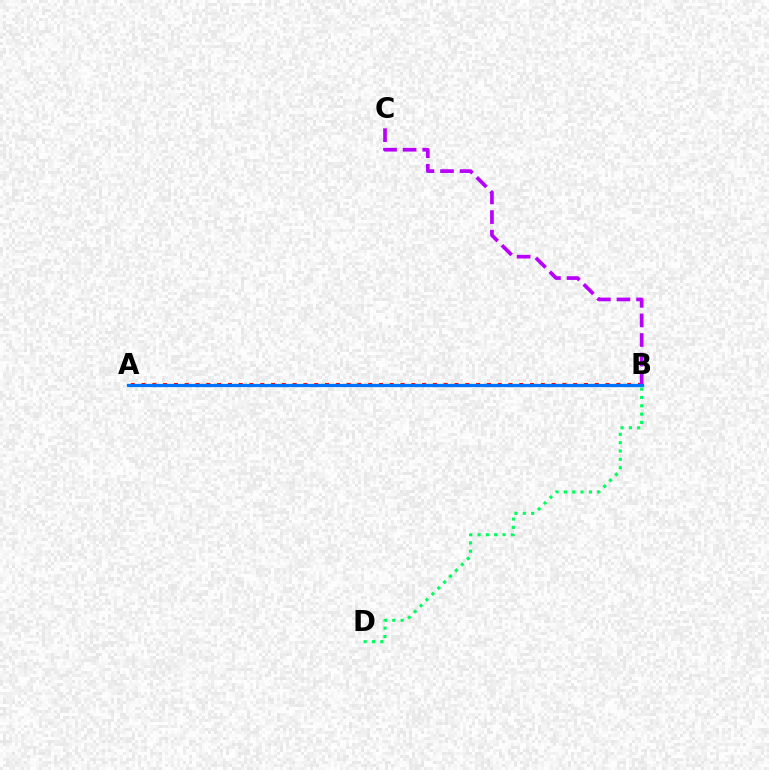{('A', 'B'): [{'color': '#ff0000', 'line_style': 'dotted', 'thickness': 2.93}, {'color': '#d1ff00', 'line_style': 'dashed', 'thickness': 2.24}, {'color': '#0074ff', 'line_style': 'solid', 'thickness': 2.34}], ('B', 'C'): [{'color': '#b900ff', 'line_style': 'dashed', 'thickness': 2.66}], ('B', 'D'): [{'color': '#00ff5c', 'line_style': 'dotted', 'thickness': 2.26}]}